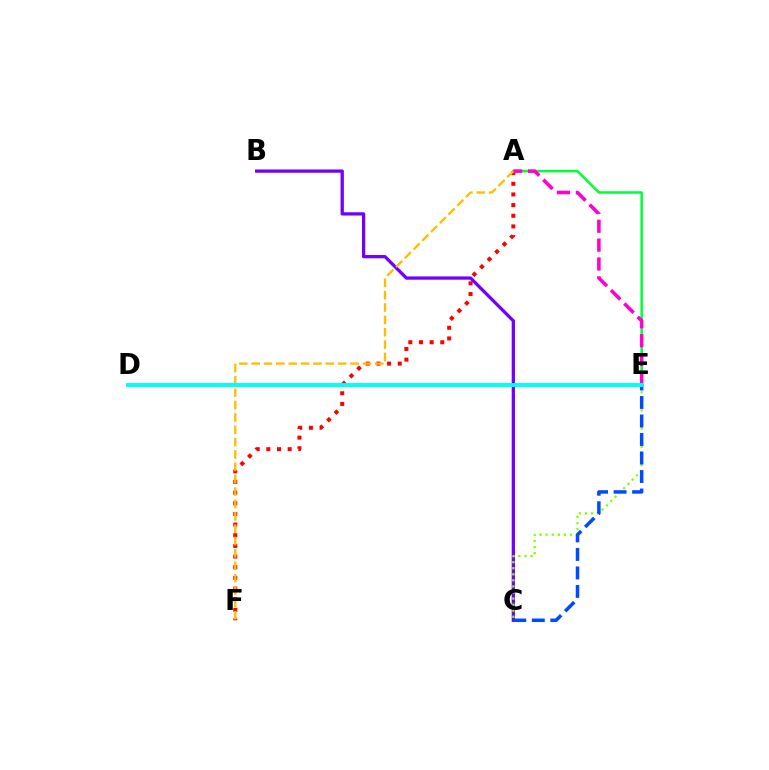{('A', 'E'): [{'color': '#00ff39', 'line_style': 'solid', 'thickness': 1.82}, {'color': '#ff00cf', 'line_style': 'dashed', 'thickness': 2.56}], ('A', 'F'): [{'color': '#ff0000', 'line_style': 'dotted', 'thickness': 2.9}, {'color': '#ffbd00', 'line_style': 'dashed', 'thickness': 1.68}], ('B', 'C'): [{'color': '#7200ff', 'line_style': 'solid', 'thickness': 2.36}], ('C', 'E'): [{'color': '#84ff00', 'line_style': 'dotted', 'thickness': 1.65}, {'color': '#004bff', 'line_style': 'dashed', 'thickness': 2.51}], ('D', 'E'): [{'color': '#00fff6', 'line_style': 'solid', 'thickness': 2.83}]}